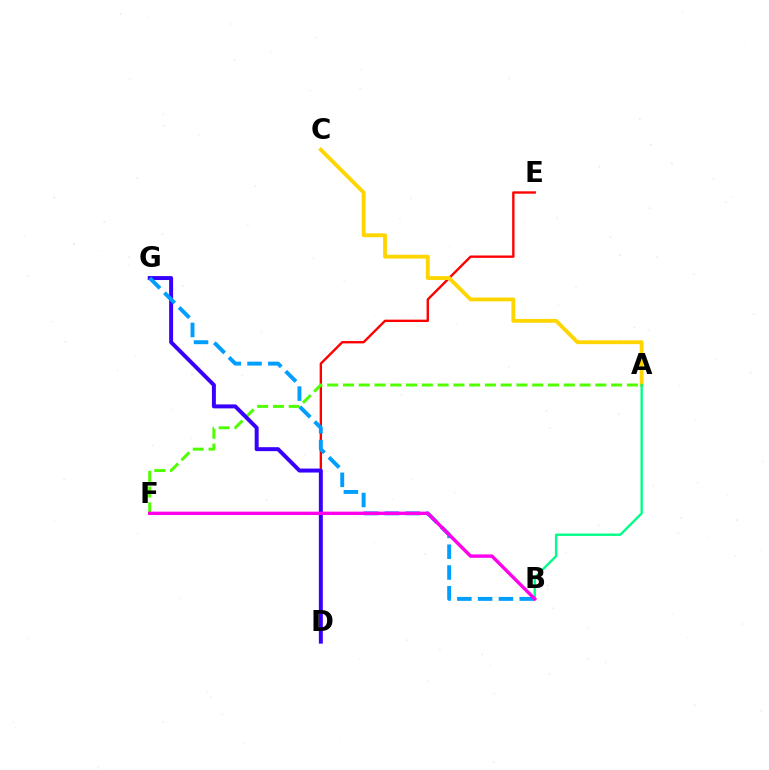{('D', 'E'): [{'color': '#ff0000', 'line_style': 'solid', 'thickness': 1.71}], ('A', 'C'): [{'color': '#ffd500', 'line_style': 'solid', 'thickness': 2.76}], ('A', 'F'): [{'color': '#4fff00', 'line_style': 'dashed', 'thickness': 2.14}], ('D', 'G'): [{'color': '#3700ff', 'line_style': 'solid', 'thickness': 2.85}], ('B', 'G'): [{'color': '#009eff', 'line_style': 'dashed', 'thickness': 2.82}], ('A', 'B'): [{'color': '#00ff86', 'line_style': 'solid', 'thickness': 1.71}], ('B', 'F'): [{'color': '#ff00ed', 'line_style': 'solid', 'thickness': 2.44}]}